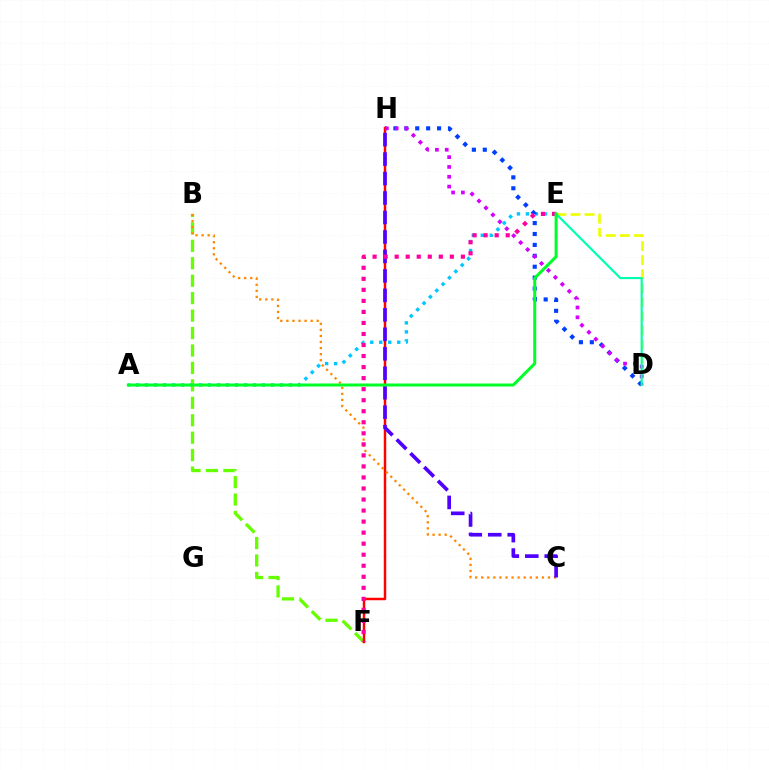{('D', 'E'): [{'color': '#eeff00', 'line_style': 'dashed', 'thickness': 1.91}, {'color': '#00ffaf', 'line_style': 'solid', 'thickness': 1.56}], ('A', 'E'): [{'color': '#00c7ff', 'line_style': 'dotted', 'thickness': 2.44}, {'color': '#00ff27', 'line_style': 'solid', 'thickness': 2.17}], ('D', 'H'): [{'color': '#003fff', 'line_style': 'dotted', 'thickness': 2.97}, {'color': '#d600ff', 'line_style': 'dotted', 'thickness': 2.67}], ('B', 'F'): [{'color': '#66ff00', 'line_style': 'dashed', 'thickness': 2.37}], ('F', 'H'): [{'color': '#ff0000', 'line_style': 'solid', 'thickness': 1.78}], ('B', 'C'): [{'color': '#ff8800', 'line_style': 'dotted', 'thickness': 1.65}], ('C', 'H'): [{'color': '#4f00ff', 'line_style': 'dashed', 'thickness': 2.64}], ('E', 'F'): [{'color': '#ff00a0', 'line_style': 'dotted', 'thickness': 3.0}]}